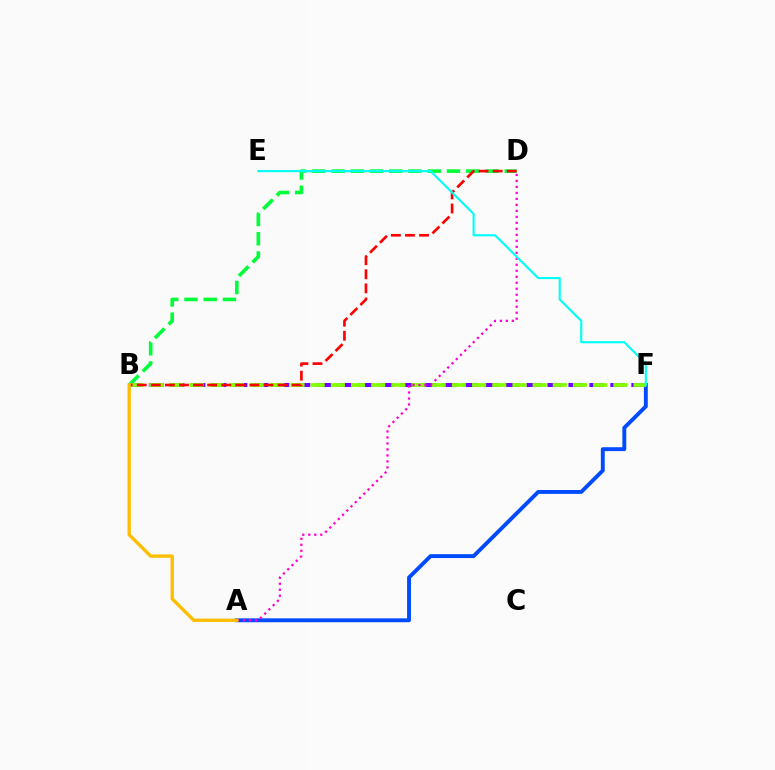{('B', 'D'): [{'color': '#00ff39', 'line_style': 'dashed', 'thickness': 2.61}, {'color': '#ff0000', 'line_style': 'dashed', 'thickness': 1.91}], ('B', 'F'): [{'color': '#7200ff', 'line_style': 'dashed', 'thickness': 2.85}, {'color': '#84ff00', 'line_style': 'dashed', 'thickness': 2.74}], ('A', 'F'): [{'color': '#004bff', 'line_style': 'solid', 'thickness': 2.8}], ('A', 'D'): [{'color': '#ff00cf', 'line_style': 'dotted', 'thickness': 1.63}], ('A', 'B'): [{'color': '#ffbd00', 'line_style': 'solid', 'thickness': 2.41}], ('E', 'F'): [{'color': '#00fff6', 'line_style': 'solid', 'thickness': 1.54}]}